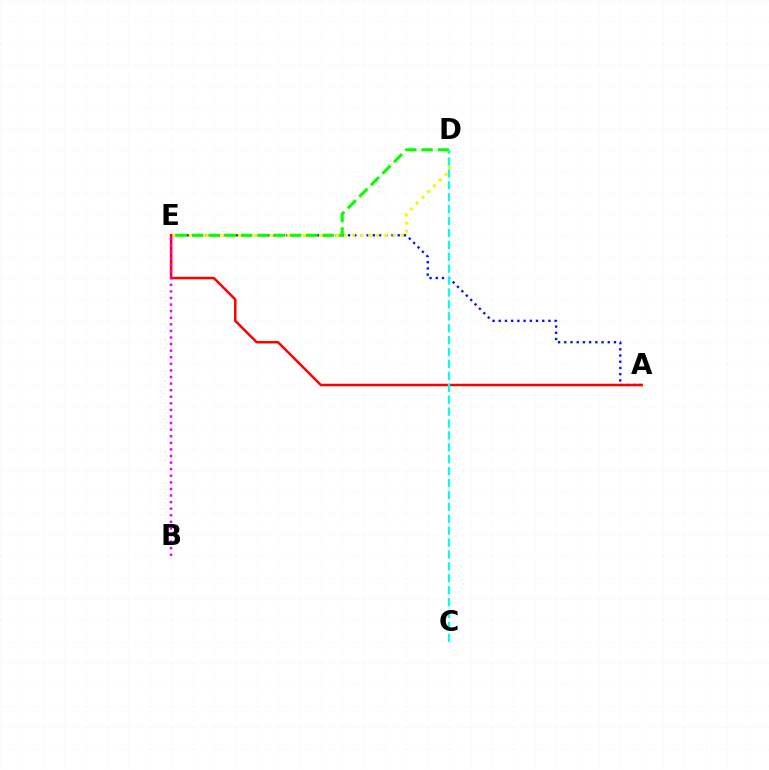{('A', 'E'): [{'color': '#0010ff', 'line_style': 'dotted', 'thickness': 1.69}, {'color': '#ff0000', 'line_style': 'solid', 'thickness': 1.79}], ('D', 'E'): [{'color': '#fcf500', 'line_style': 'dotted', 'thickness': 2.21}, {'color': '#08ff00', 'line_style': 'dashed', 'thickness': 2.22}], ('B', 'E'): [{'color': '#ee00ff', 'line_style': 'dotted', 'thickness': 1.79}], ('C', 'D'): [{'color': '#00fff6', 'line_style': 'dashed', 'thickness': 1.62}]}